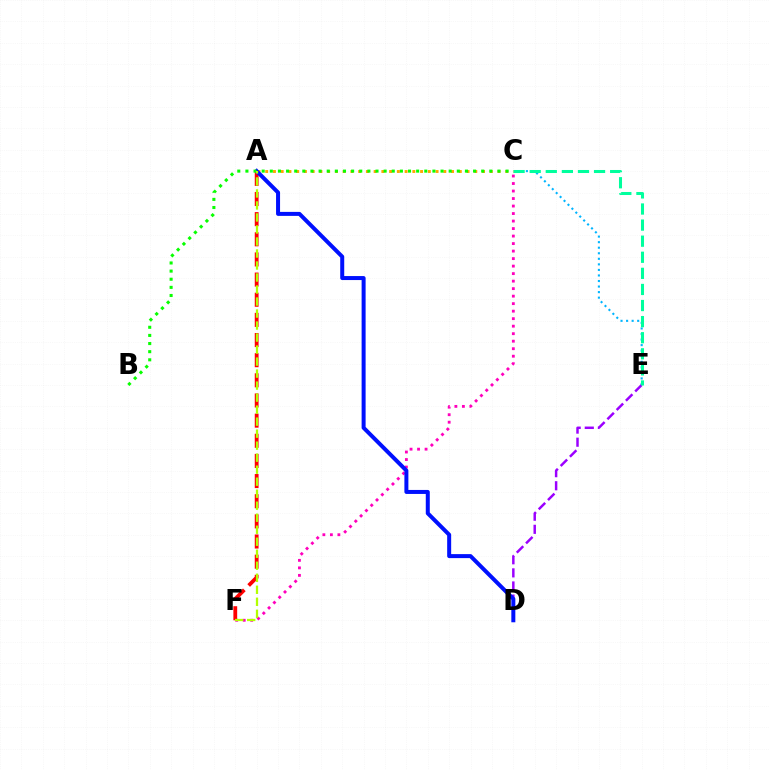{('C', 'F'): [{'color': '#ff00bd', 'line_style': 'dotted', 'thickness': 2.04}], ('C', 'E'): [{'color': '#00b5ff', 'line_style': 'dotted', 'thickness': 1.51}, {'color': '#00ff9d', 'line_style': 'dashed', 'thickness': 2.19}], ('A', 'C'): [{'color': '#ffa500', 'line_style': 'dotted', 'thickness': 2.1}], ('D', 'E'): [{'color': '#9b00ff', 'line_style': 'dashed', 'thickness': 1.78}], ('A', 'F'): [{'color': '#ff0000', 'line_style': 'dashed', 'thickness': 2.74}, {'color': '#b3ff00', 'line_style': 'dashed', 'thickness': 1.63}], ('A', 'D'): [{'color': '#0010ff', 'line_style': 'solid', 'thickness': 2.88}], ('B', 'C'): [{'color': '#08ff00', 'line_style': 'dotted', 'thickness': 2.21}]}